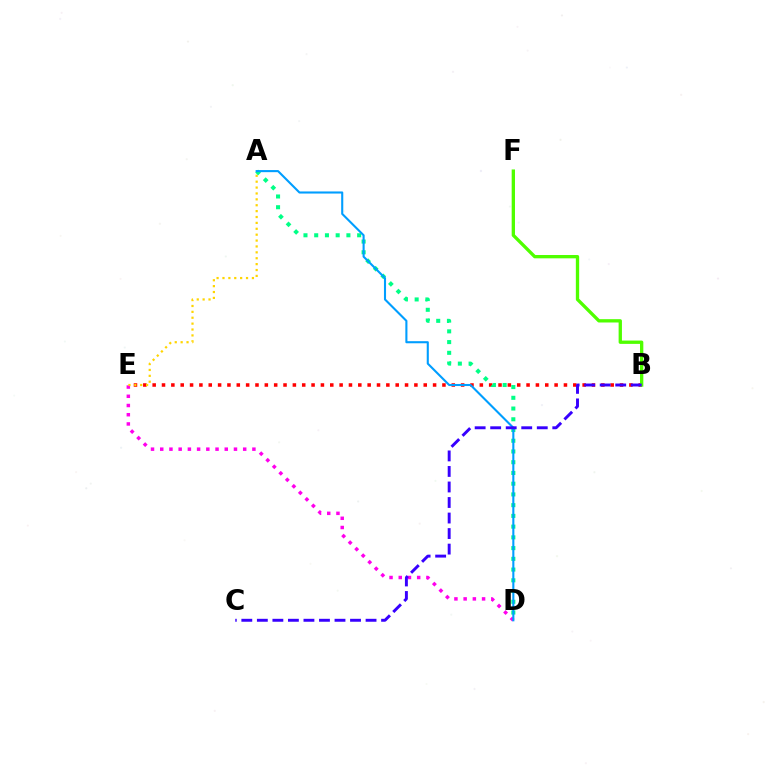{('B', 'E'): [{'color': '#ff0000', 'line_style': 'dotted', 'thickness': 2.54}], ('D', 'E'): [{'color': '#ff00ed', 'line_style': 'dotted', 'thickness': 2.5}], ('A', 'E'): [{'color': '#ffd500', 'line_style': 'dotted', 'thickness': 1.6}], ('A', 'D'): [{'color': '#00ff86', 'line_style': 'dotted', 'thickness': 2.92}, {'color': '#009eff', 'line_style': 'solid', 'thickness': 1.51}], ('B', 'F'): [{'color': '#4fff00', 'line_style': 'solid', 'thickness': 2.39}], ('B', 'C'): [{'color': '#3700ff', 'line_style': 'dashed', 'thickness': 2.11}]}